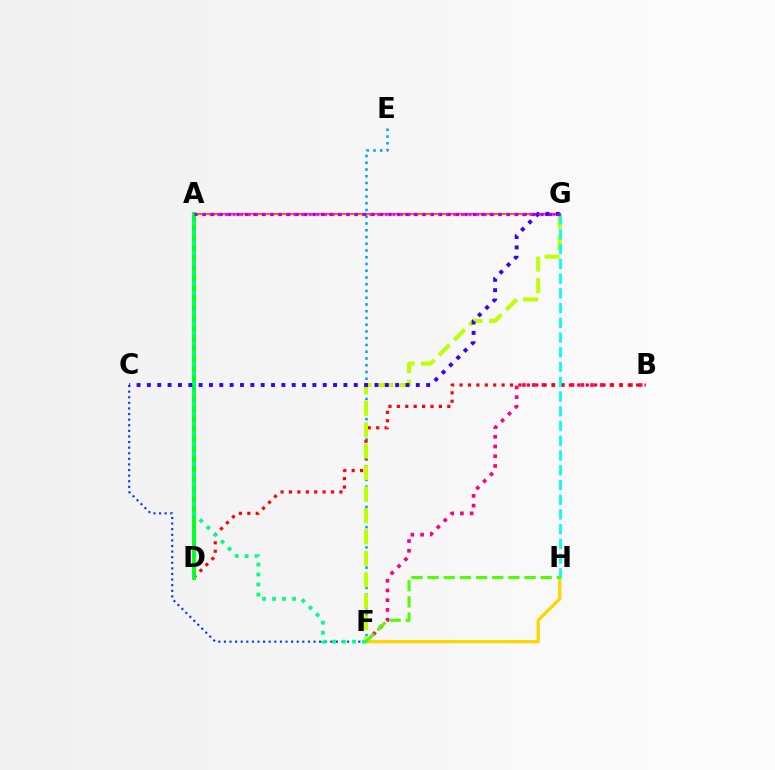{('C', 'F'): [{'color': '#0033ff', 'line_style': 'dotted', 'thickness': 1.52}], ('B', 'F'): [{'color': '#ff0082', 'line_style': 'dotted', 'thickness': 2.64}], ('F', 'H'): [{'color': '#ffd500', 'line_style': 'solid', 'thickness': 2.34}, {'color': '#4fff00', 'line_style': 'dashed', 'thickness': 2.2}], ('E', 'F'): [{'color': '#009eff', 'line_style': 'dotted', 'thickness': 1.83}], ('B', 'D'): [{'color': '#ff0000', 'line_style': 'dotted', 'thickness': 2.29}], ('A', 'G'): [{'color': '#ff6a00', 'line_style': 'solid', 'thickness': 1.52}, {'color': '#ff00ed', 'line_style': 'dotted', 'thickness': 2.07}, {'color': '#a700ff', 'line_style': 'dotted', 'thickness': 2.29}], ('F', 'G'): [{'color': '#bfff00', 'line_style': 'dashed', 'thickness': 2.91}], ('G', 'H'): [{'color': '#00fff6', 'line_style': 'dashed', 'thickness': 2.0}], ('A', 'D'): [{'color': '#00ff1b', 'line_style': 'solid', 'thickness': 2.78}], ('A', 'F'): [{'color': '#00ff86', 'line_style': 'dotted', 'thickness': 2.72}], ('C', 'G'): [{'color': '#3700ff', 'line_style': 'dotted', 'thickness': 2.81}]}